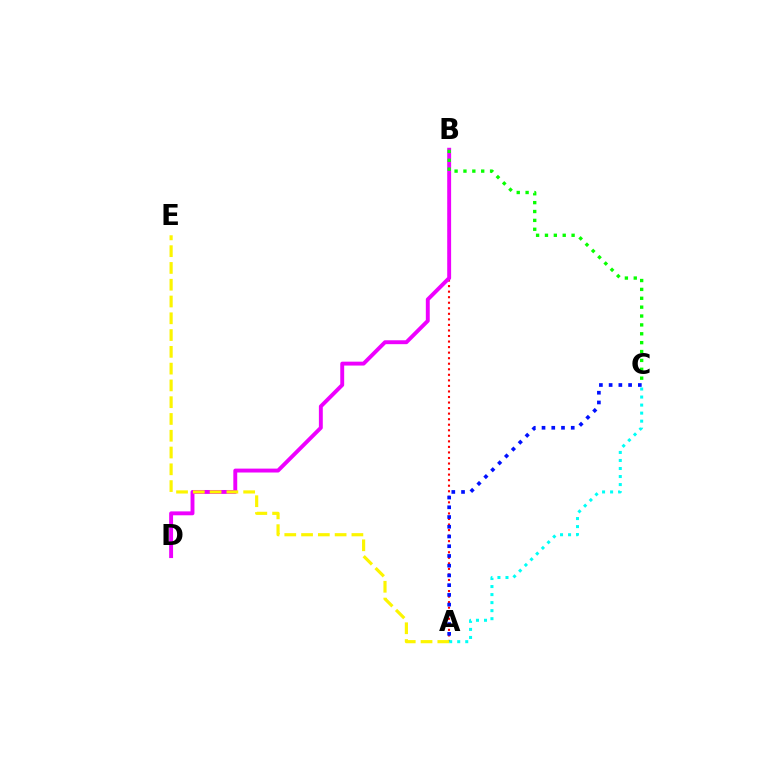{('A', 'B'): [{'color': '#ff0000', 'line_style': 'dotted', 'thickness': 1.51}], ('A', 'C'): [{'color': '#00fff6', 'line_style': 'dotted', 'thickness': 2.18}, {'color': '#0010ff', 'line_style': 'dotted', 'thickness': 2.64}], ('B', 'D'): [{'color': '#ee00ff', 'line_style': 'solid', 'thickness': 2.81}], ('A', 'E'): [{'color': '#fcf500', 'line_style': 'dashed', 'thickness': 2.28}], ('B', 'C'): [{'color': '#08ff00', 'line_style': 'dotted', 'thickness': 2.41}]}